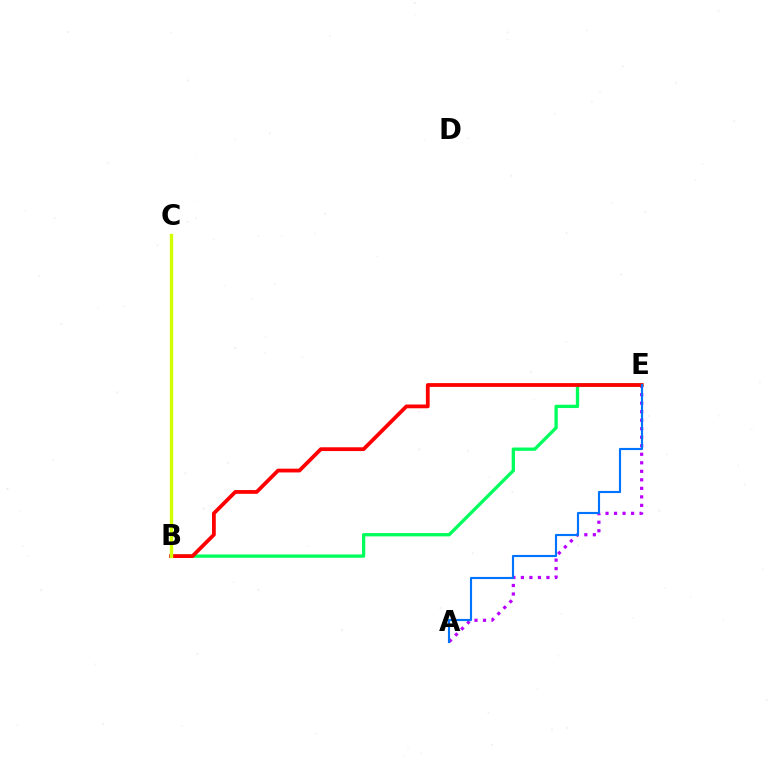{('A', 'E'): [{'color': '#b900ff', 'line_style': 'dotted', 'thickness': 2.31}, {'color': '#0074ff', 'line_style': 'solid', 'thickness': 1.55}], ('B', 'E'): [{'color': '#00ff5c', 'line_style': 'solid', 'thickness': 2.38}, {'color': '#ff0000', 'line_style': 'solid', 'thickness': 2.72}], ('B', 'C'): [{'color': '#d1ff00', 'line_style': 'solid', 'thickness': 2.43}]}